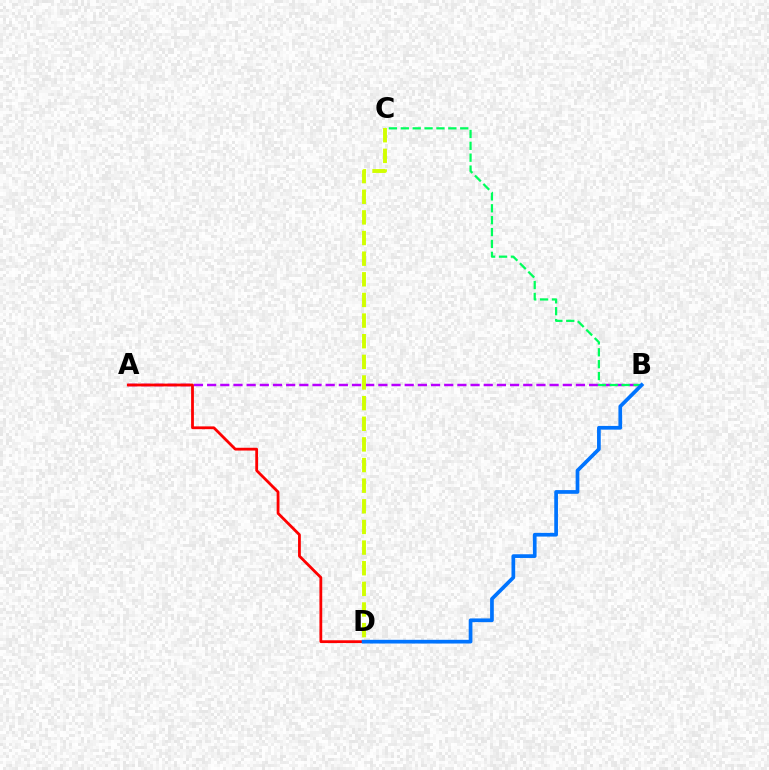{('A', 'B'): [{'color': '#b900ff', 'line_style': 'dashed', 'thickness': 1.79}], ('B', 'C'): [{'color': '#00ff5c', 'line_style': 'dashed', 'thickness': 1.62}], ('A', 'D'): [{'color': '#ff0000', 'line_style': 'solid', 'thickness': 2.01}], ('C', 'D'): [{'color': '#d1ff00', 'line_style': 'dashed', 'thickness': 2.8}], ('B', 'D'): [{'color': '#0074ff', 'line_style': 'solid', 'thickness': 2.67}]}